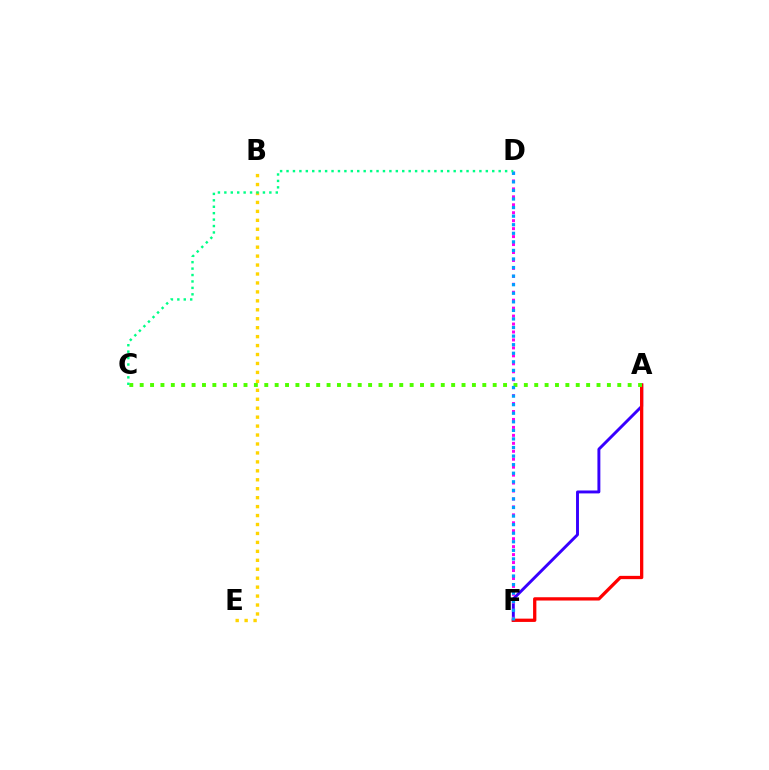{('A', 'F'): [{'color': '#3700ff', 'line_style': 'solid', 'thickness': 2.1}, {'color': '#ff0000', 'line_style': 'solid', 'thickness': 2.37}], ('A', 'C'): [{'color': '#4fff00', 'line_style': 'dotted', 'thickness': 2.82}], ('D', 'F'): [{'color': '#ff00ed', 'line_style': 'dotted', 'thickness': 2.16}, {'color': '#009eff', 'line_style': 'dotted', 'thickness': 2.33}], ('B', 'E'): [{'color': '#ffd500', 'line_style': 'dotted', 'thickness': 2.43}], ('C', 'D'): [{'color': '#00ff86', 'line_style': 'dotted', 'thickness': 1.75}]}